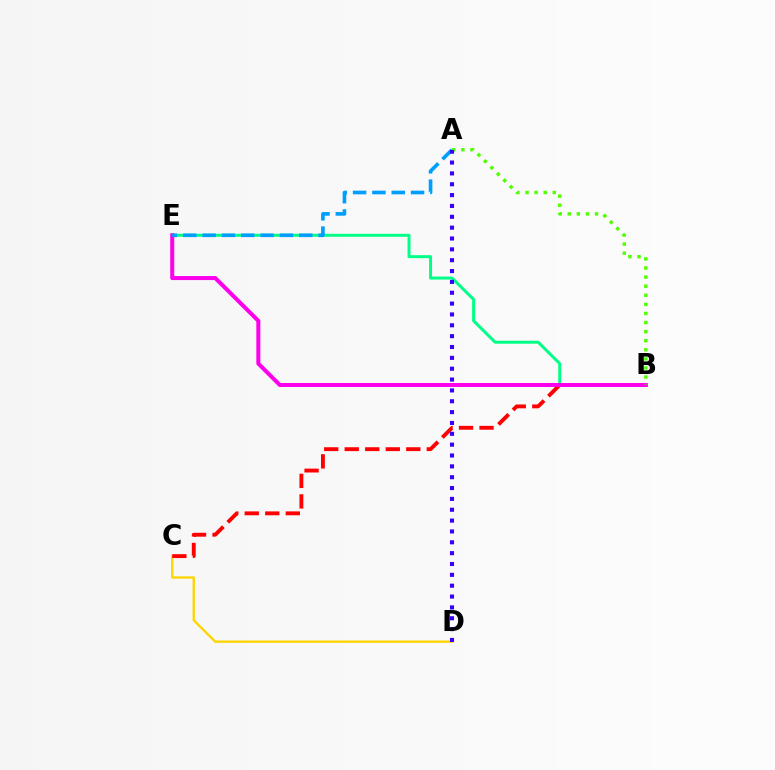{('C', 'D'): [{'color': '#ffd500', 'line_style': 'solid', 'thickness': 1.68}], ('B', 'E'): [{'color': '#00ff86', 'line_style': 'solid', 'thickness': 2.15}, {'color': '#ff00ed', 'line_style': 'solid', 'thickness': 2.89}], ('B', 'C'): [{'color': '#ff0000', 'line_style': 'dashed', 'thickness': 2.79}], ('A', 'B'): [{'color': '#4fff00', 'line_style': 'dotted', 'thickness': 2.47}], ('A', 'E'): [{'color': '#009eff', 'line_style': 'dashed', 'thickness': 2.63}], ('A', 'D'): [{'color': '#3700ff', 'line_style': 'dotted', 'thickness': 2.95}]}